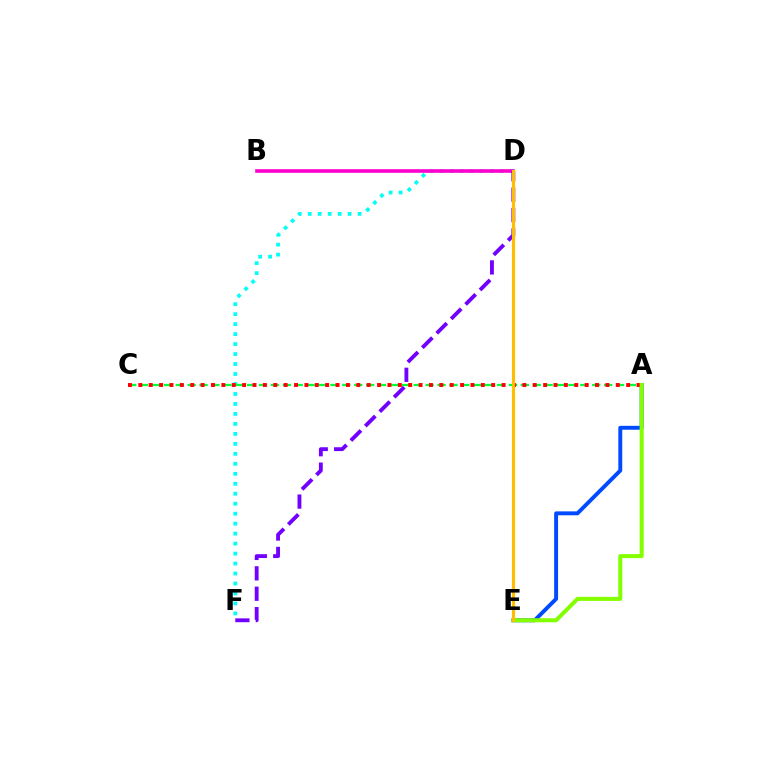{('D', 'F'): [{'color': '#00fff6', 'line_style': 'dotted', 'thickness': 2.71}, {'color': '#7200ff', 'line_style': 'dashed', 'thickness': 2.77}], ('A', 'C'): [{'color': '#00ff39', 'line_style': 'dashed', 'thickness': 1.62}, {'color': '#ff0000', 'line_style': 'dotted', 'thickness': 2.82}], ('A', 'E'): [{'color': '#004bff', 'line_style': 'solid', 'thickness': 2.82}, {'color': '#84ff00', 'line_style': 'solid', 'thickness': 2.91}], ('B', 'D'): [{'color': '#ff00cf', 'line_style': 'solid', 'thickness': 2.6}], ('D', 'E'): [{'color': '#ffbd00', 'line_style': 'solid', 'thickness': 2.25}]}